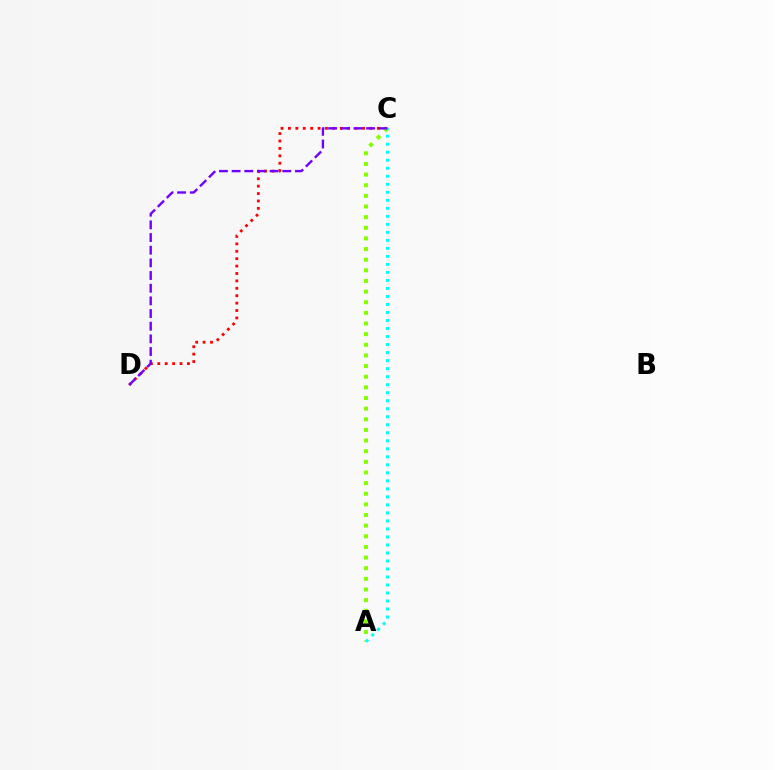{('C', 'D'): [{'color': '#ff0000', 'line_style': 'dotted', 'thickness': 2.01}, {'color': '#7200ff', 'line_style': 'dashed', 'thickness': 1.72}], ('A', 'C'): [{'color': '#84ff00', 'line_style': 'dotted', 'thickness': 2.89}, {'color': '#00fff6', 'line_style': 'dotted', 'thickness': 2.18}]}